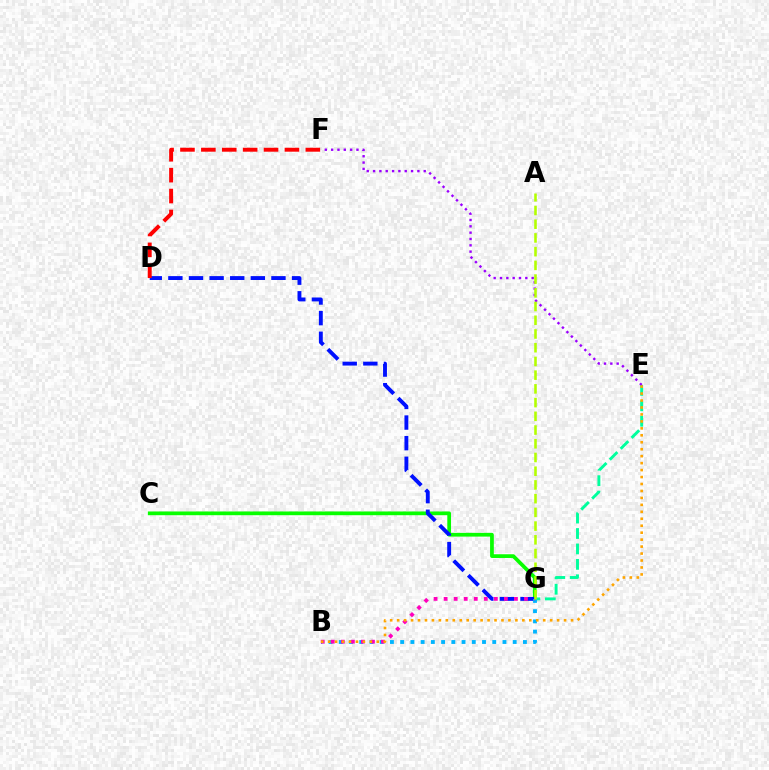{('C', 'G'): [{'color': '#08ff00', 'line_style': 'solid', 'thickness': 2.69}], ('D', 'G'): [{'color': '#0010ff', 'line_style': 'dashed', 'thickness': 2.8}], ('E', 'G'): [{'color': '#00ff9d', 'line_style': 'dashed', 'thickness': 2.1}], ('E', 'F'): [{'color': '#9b00ff', 'line_style': 'dotted', 'thickness': 1.72}], ('B', 'G'): [{'color': '#00b5ff', 'line_style': 'dotted', 'thickness': 2.78}, {'color': '#ff00bd', 'line_style': 'dotted', 'thickness': 2.73}], ('D', 'F'): [{'color': '#ff0000', 'line_style': 'dashed', 'thickness': 2.84}], ('A', 'G'): [{'color': '#b3ff00', 'line_style': 'dashed', 'thickness': 1.86}], ('B', 'E'): [{'color': '#ffa500', 'line_style': 'dotted', 'thickness': 1.89}]}